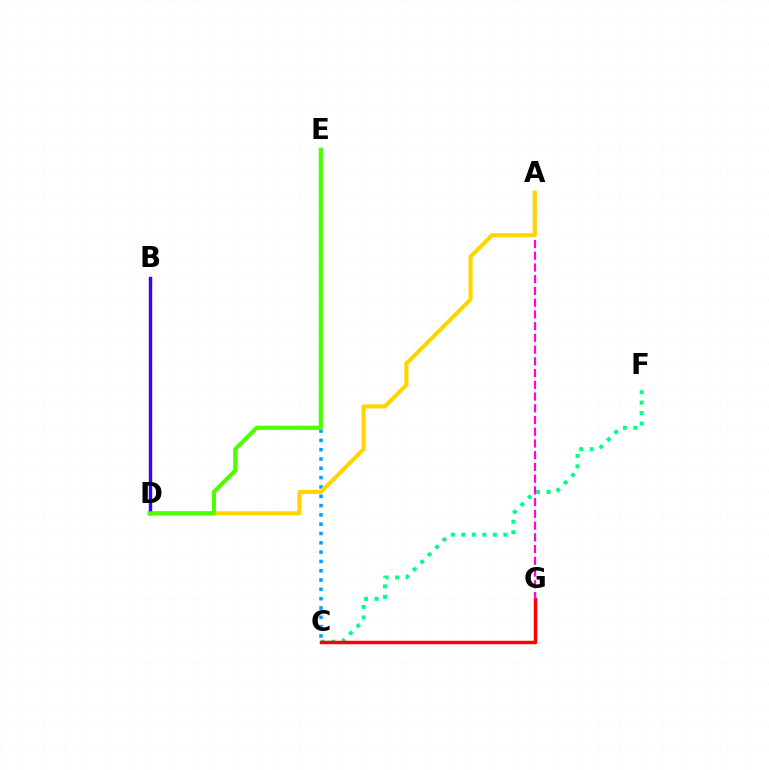{('C', 'E'): [{'color': '#009eff', 'line_style': 'dotted', 'thickness': 2.53}], ('C', 'F'): [{'color': '#00ff86', 'line_style': 'dotted', 'thickness': 2.85}], ('C', 'G'): [{'color': '#ff0000', 'line_style': 'solid', 'thickness': 2.52}], ('A', 'G'): [{'color': '#ff00ed', 'line_style': 'dashed', 'thickness': 1.59}], ('A', 'D'): [{'color': '#ffd500', 'line_style': 'solid', 'thickness': 2.98}], ('B', 'D'): [{'color': '#3700ff', 'line_style': 'solid', 'thickness': 2.45}], ('D', 'E'): [{'color': '#4fff00', 'line_style': 'solid', 'thickness': 2.99}]}